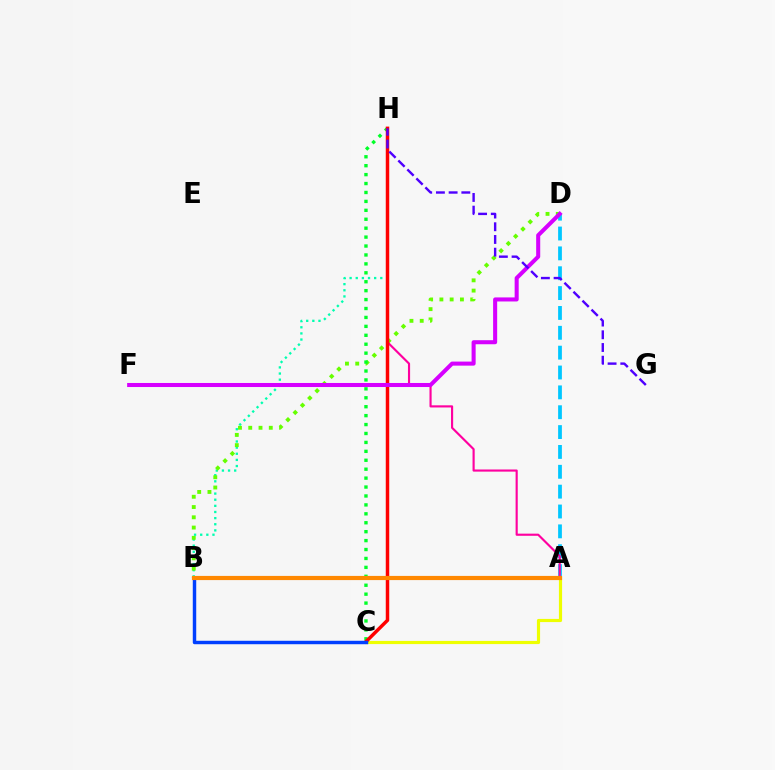{('B', 'H'): [{'color': '#00ffaf', 'line_style': 'dotted', 'thickness': 1.67}], ('B', 'D'): [{'color': '#66ff00', 'line_style': 'dotted', 'thickness': 2.79}], ('A', 'D'): [{'color': '#00c7ff', 'line_style': 'dashed', 'thickness': 2.7}], ('A', 'C'): [{'color': '#eeff00', 'line_style': 'solid', 'thickness': 2.28}], ('A', 'H'): [{'color': '#ff00a0', 'line_style': 'solid', 'thickness': 1.54}], ('C', 'H'): [{'color': '#00ff27', 'line_style': 'dotted', 'thickness': 2.43}, {'color': '#ff0000', 'line_style': 'solid', 'thickness': 2.5}], ('B', 'C'): [{'color': '#003fff', 'line_style': 'solid', 'thickness': 2.48}], ('A', 'B'): [{'color': '#ff8800', 'line_style': 'solid', 'thickness': 3.0}], ('D', 'F'): [{'color': '#d600ff', 'line_style': 'solid', 'thickness': 2.91}], ('G', 'H'): [{'color': '#4f00ff', 'line_style': 'dashed', 'thickness': 1.73}]}